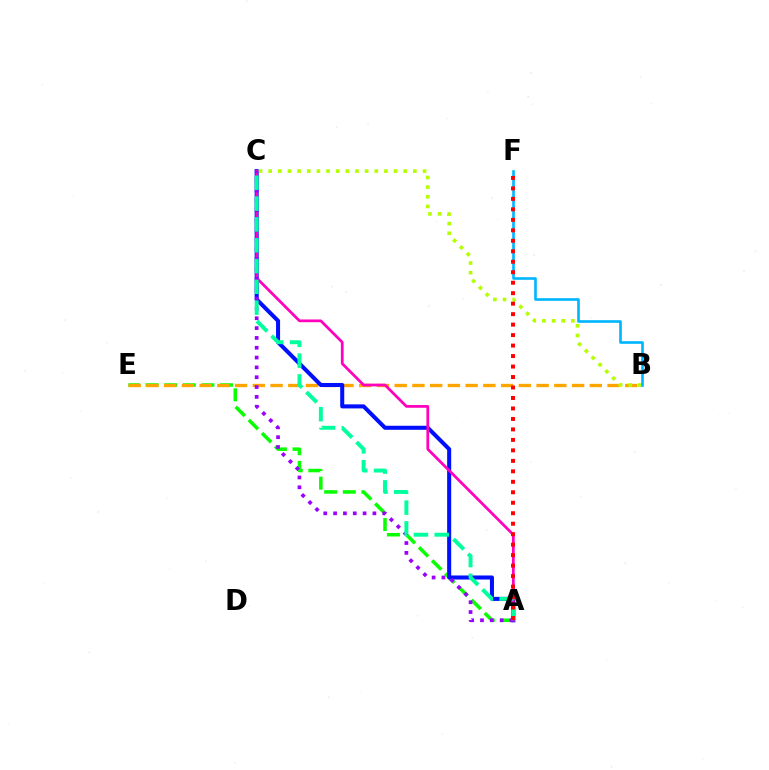{('A', 'E'): [{'color': '#08ff00', 'line_style': 'dashed', 'thickness': 2.53}], ('B', 'E'): [{'color': '#ffa500', 'line_style': 'dashed', 'thickness': 2.41}], ('A', 'C'): [{'color': '#0010ff', 'line_style': 'solid', 'thickness': 2.91}, {'color': '#ff00bd', 'line_style': 'solid', 'thickness': 1.97}, {'color': '#9b00ff', 'line_style': 'dotted', 'thickness': 2.67}, {'color': '#00ff9d', 'line_style': 'dashed', 'thickness': 2.83}], ('B', 'C'): [{'color': '#b3ff00', 'line_style': 'dotted', 'thickness': 2.62}], ('B', 'F'): [{'color': '#00b5ff', 'line_style': 'solid', 'thickness': 1.89}], ('A', 'F'): [{'color': '#ff0000', 'line_style': 'dotted', 'thickness': 2.85}]}